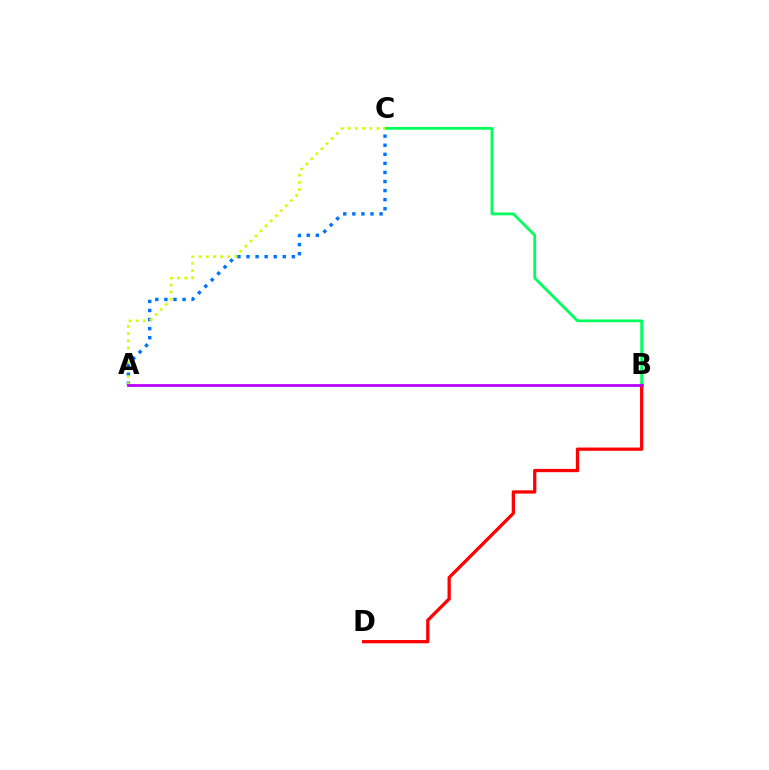{('B', 'D'): [{'color': '#ff0000', 'line_style': 'solid', 'thickness': 2.34}], ('A', 'C'): [{'color': '#0074ff', 'line_style': 'dotted', 'thickness': 2.47}, {'color': '#d1ff00', 'line_style': 'dotted', 'thickness': 1.95}], ('B', 'C'): [{'color': '#00ff5c', 'line_style': 'solid', 'thickness': 2.0}], ('A', 'B'): [{'color': '#b900ff', 'line_style': 'solid', 'thickness': 1.98}]}